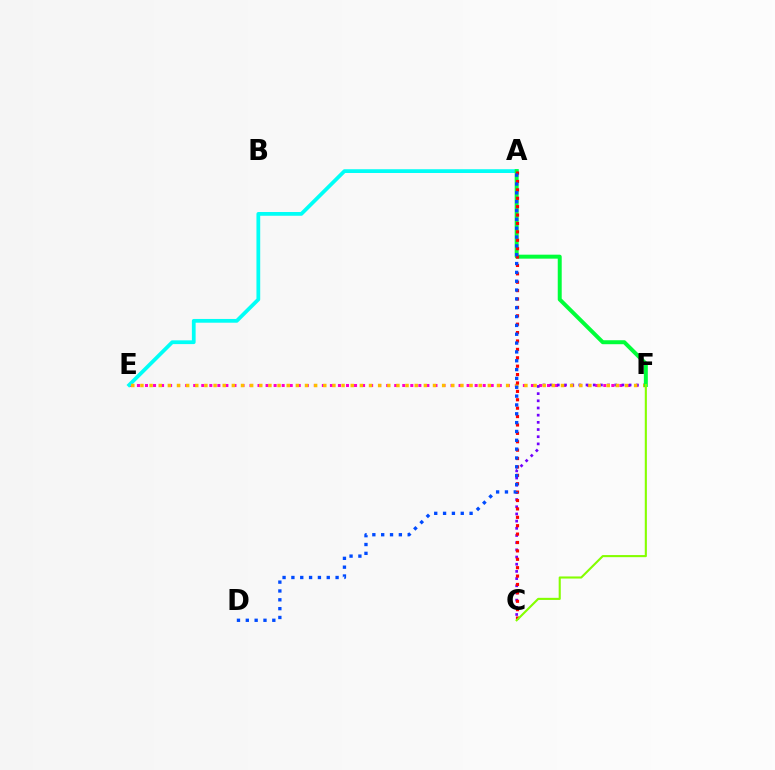{('E', 'F'): [{'color': '#ff00cf', 'line_style': 'dotted', 'thickness': 2.18}, {'color': '#ffbd00', 'line_style': 'dotted', 'thickness': 2.48}], ('C', 'F'): [{'color': '#7200ff', 'line_style': 'dotted', 'thickness': 1.95}, {'color': '#84ff00', 'line_style': 'solid', 'thickness': 1.51}], ('A', 'E'): [{'color': '#00fff6', 'line_style': 'solid', 'thickness': 2.7}], ('A', 'F'): [{'color': '#00ff39', 'line_style': 'solid', 'thickness': 2.86}], ('A', 'C'): [{'color': '#ff0000', 'line_style': 'dotted', 'thickness': 2.28}], ('A', 'D'): [{'color': '#004bff', 'line_style': 'dotted', 'thickness': 2.4}]}